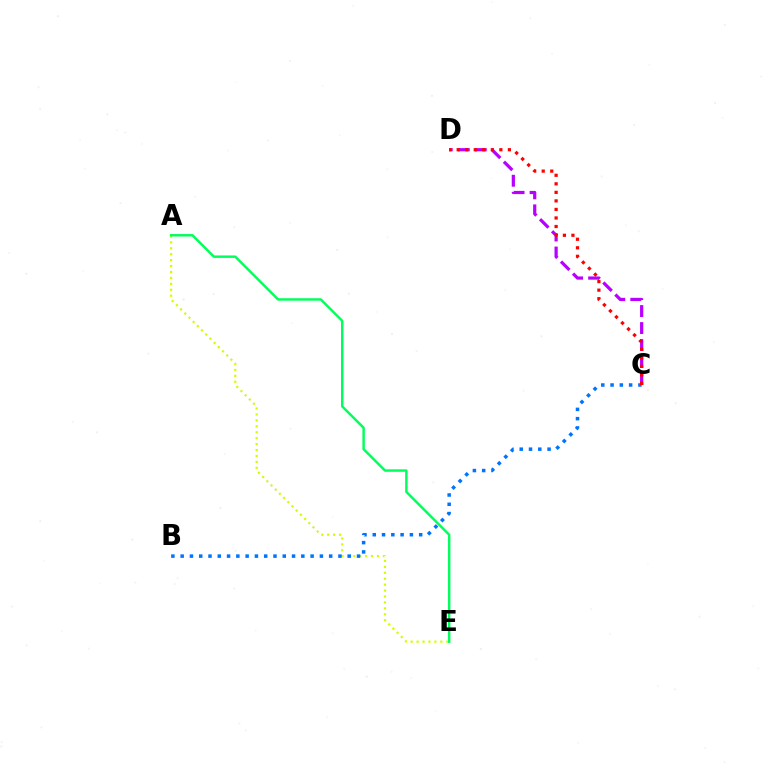{('C', 'D'): [{'color': '#b900ff', 'line_style': 'dashed', 'thickness': 2.31}, {'color': '#ff0000', 'line_style': 'dotted', 'thickness': 2.32}], ('A', 'E'): [{'color': '#d1ff00', 'line_style': 'dotted', 'thickness': 1.61}, {'color': '#00ff5c', 'line_style': 'solid', 'thickness': 1.76}], ('B', 'C'): [{'color': '#0074ff', 'line_style': 'dotted', 'thickness': 2.52}]}